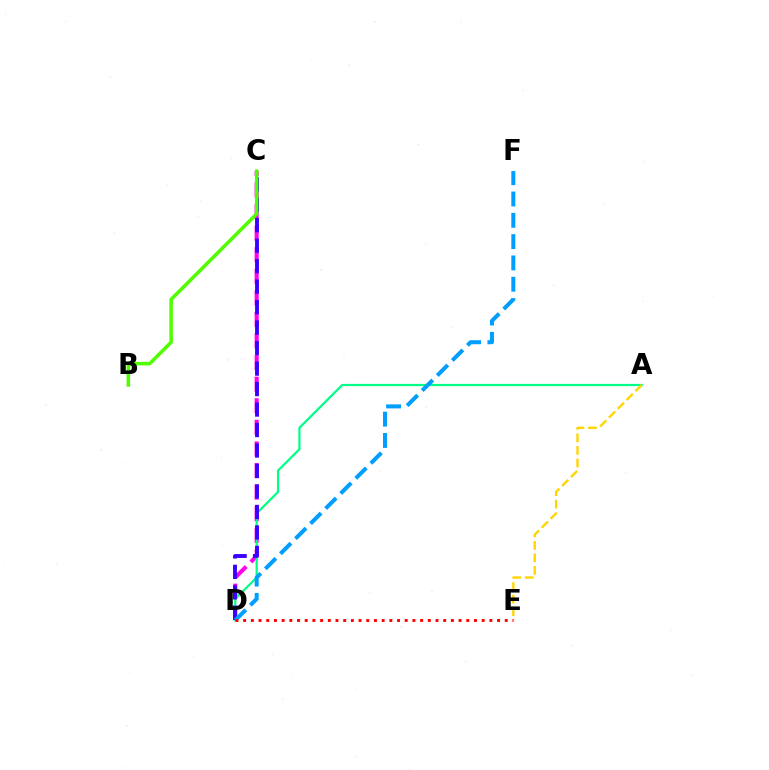{('C', 'D'): [{'color': '#ff00ed', 'line_style': 'dashed', 'thickness': 2.93}, {'color': '#3700ff', 'line_style': 'dashed', 'thickness': 2.78}], ('A', 'D'): [{'color': '#00ff86', 'line_style': 'solid', 'thickness': 1.6}], ('A', 'E'): [{'color': '#ffd500', 'line_style': 'dashed', 'thickness': 1.7}], ('D', 'F'): [{'color': '#009eff', 'line_style': 'dashed', 'thickness': 2.9}], ('B', 'C'): [{'color': '#4fff00', 'line_style': 'solid', 'thickness': 2.54}], ('D', 'E'): [{'color': '#ff0000', 'line_style': 'dotted', 'thickness': 2.09}]}